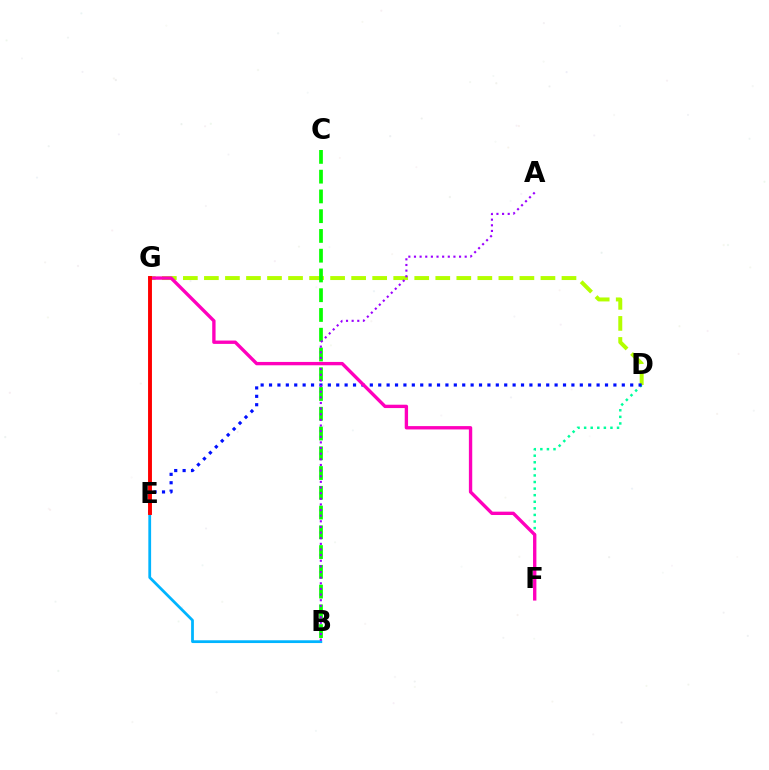{('B', 'E'): [{'color': '#00b5ff', 'line_style': 'solid', 'thickness': 2.0}], ('D', 'G'): [{'color': '#b3ff00', 'line_style': 'dashed', 'thickness': 2.86}], ('D', 'F'): [{'color': '#00ff9d', 'line_style': 'dotted', 'thickness': 1.79}], ('B', 'C'): [{'color': '#08ff00', 'line_style': 'dashed', 'thickness': 2.68}], ('E', 'G'): [{'color': '#ffa500', 'line_style': 'solid', 'thickness': 1.58}, {'color': '#ff0000', 'line_style': 'solid', 'thickness': 2.8}], ('D', 'E'): [{'color': '#0010ff', 'line_style': 'dotted', 'thickness': 2.28}], ('A', 'B'): [{'color': '#9b00ff', 'line_style': 'dotted', 'thickness': 1.53}], ('F', 'G'): [{'color': '#ff00bd', 'line_style': 'solid', 'thickness': 2.41}]}